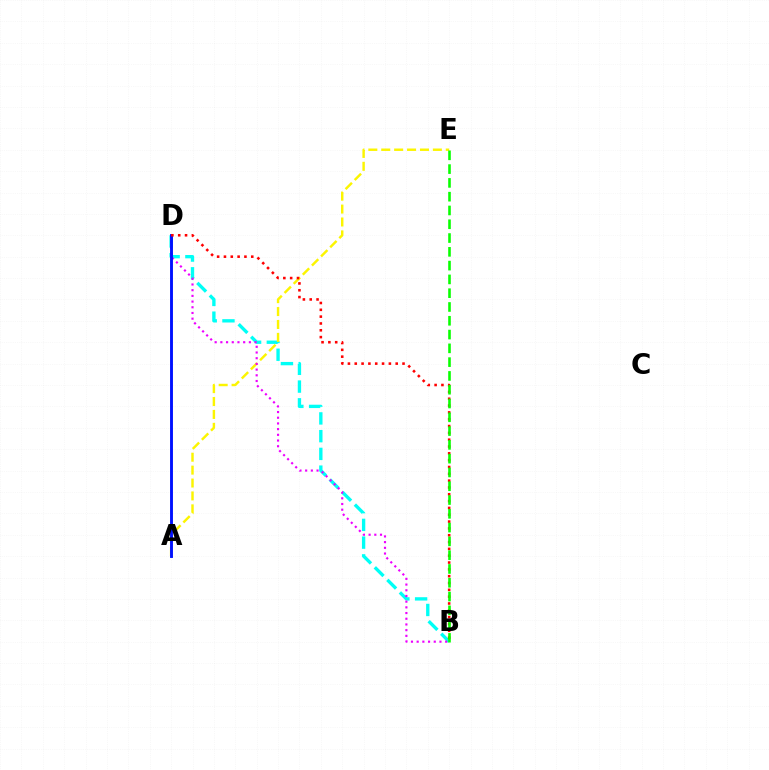{('B', 'D'): [{'color': '#00fff6', 'line_style': 'dashed', 'thickness': 2.41}, {'color': '#ee00ff', 'line_style': 'dotted', 'thickness': 1.55}, {'color': '#ff0000', 'line_style': 'dotted', 'thickness': 1.85}], ('A', 'E'): [{'color': '#fcf500', 'line_style': 'dashed', 'thickness': 1.75}], ('A', 'D'): [{'color': '#0010ff', 'line_style': 'solid', 'thickness': 2.08}], ('B', 'E'): [{'color': '#08ff00', 'line_style': 'dashed', 'thickness': 1.87}]}